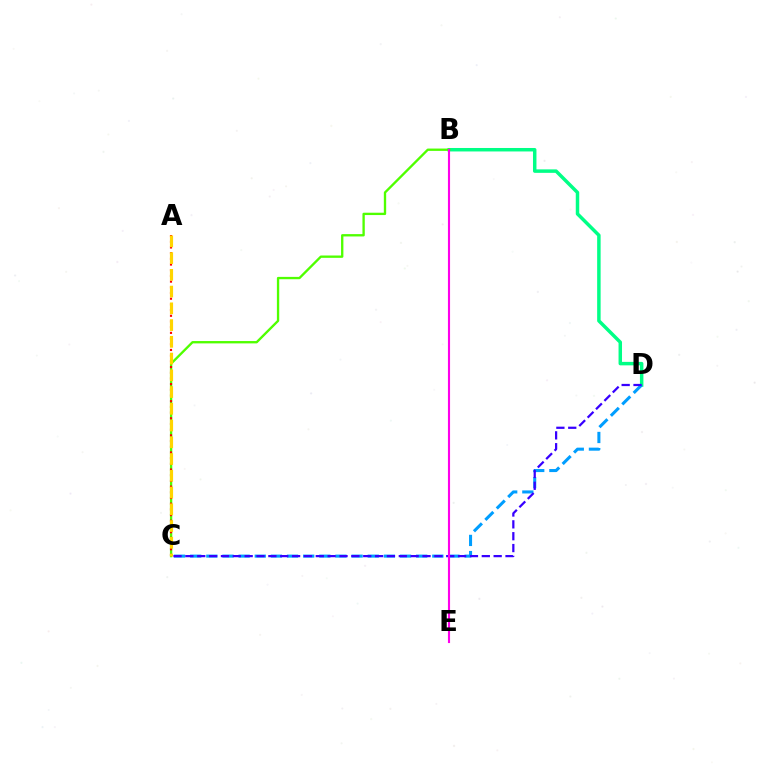{('B', 'D'): [{'color': '#00ff86', 'line_style': 'solid', 'thickness': 2.5}], ('B', 'C'): [{'color': '#4fff00', 'line_style': 'solid', 'thickness': 1.69}], ('A', 'C'): [{'color': '#ff0000', 'line_style': 'dotted', 'thickness': 1.55}, {'color': '#ffd500', 'line_style': 'dashed', 'thickness': 2.28}], ('C', 'D'): [{'color': '#009eff', 'line_style': 'dashed', 'thickness': 2.19}, {'color': '#3700ff', 'line_style': 'dashed', 'thickness': 1.61}], ('B', 'E'): [{'color': '#ff00ed', 'line_style': 'solid', 'thickness': 1.53}]}